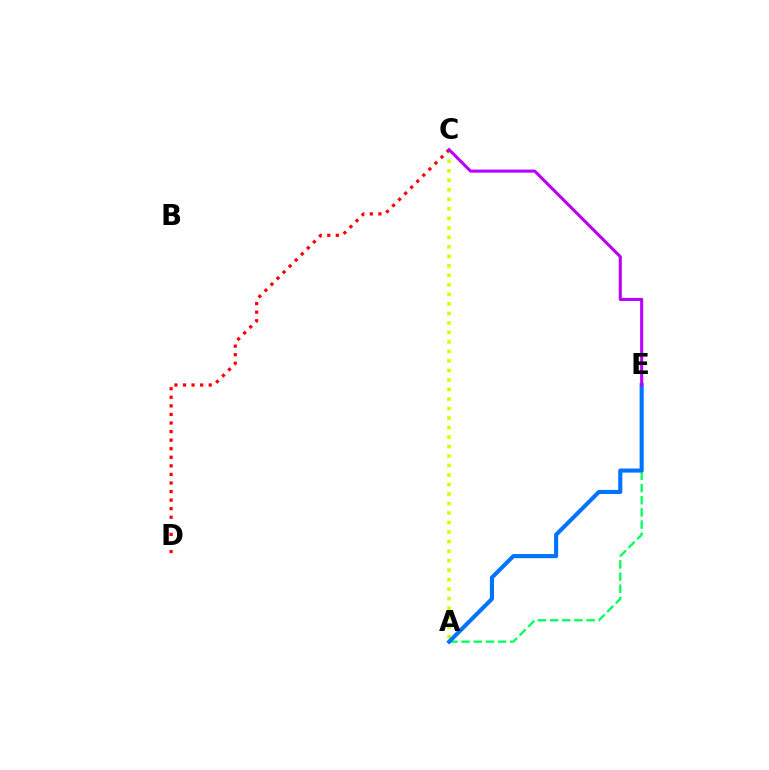{('A', 'E'): [{'color': '#00ff5c', 'line_style': 'dashed', 'thickness': 1.65}, {'color': '#0074ff', 'line_style': 'solid', 'thickness': 2.95}], ('A', 'C'): [{'color': '#d1ff00', 'line_style': 'dotted', 'thickness': 2.58}], ('C', 'D'): [{'color': '#ff0000', 'line_style': 'dotted', 'thickness': 2.33}], ('C', 'E'): [{'color': '#b900ff', 'line_style': 'solid', 'thickness': 2.21}]}